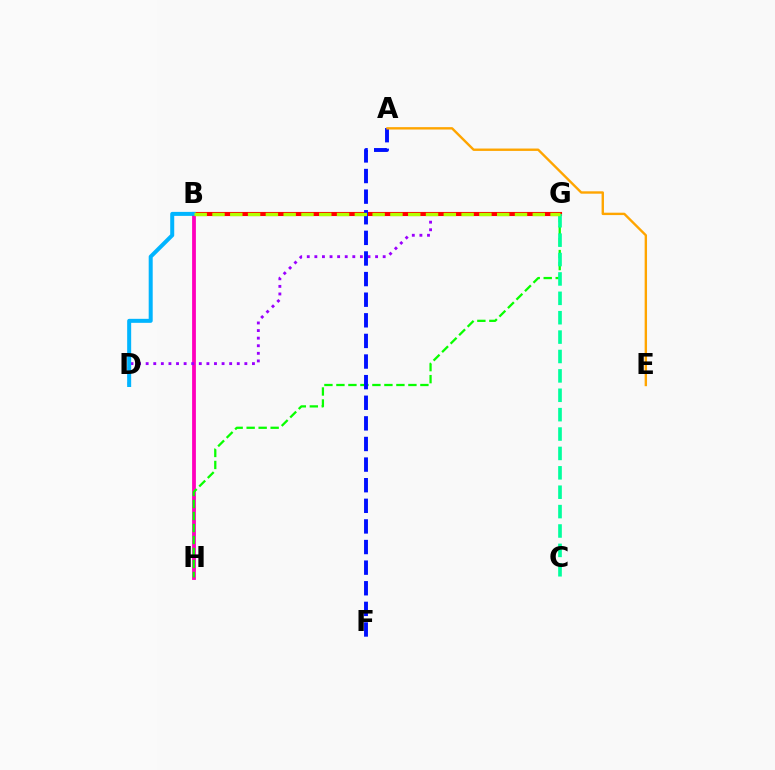{('B', 'H'): [{'color': '#ff00bd', 'line_style': 'solid', 'thickness': 2.74}], ('G', 'H'): [{'color': '#08ff00', 'line_style': 'dashed', 'thickness': 1.63}], ('D', 'G'): [{'color': '#9b00ff', 'line_style': 'dotted', 'thickness': 2.06}], ('B', 'G'): [{'color': '#ff0000', 'line_style': 'solid', 'thickness': 2.95}, {'color': '#b3ff00', 'line_style': 'dashed', 'thickness': 2.42}], ('C', 'G'): [{'color': '#00ff9d', 'line_style': 'dashed', 'thickness': 2.63}], ('A', 'F'): [{'color': '#0010ff', 'line_style': 'dashed', 'thickness': 2.8}], ('A', 'E'): [{'color': '#ffa500', 'line_style': 'solid', 'thickness': 1.72}], ('B', 'D'): [{'color': '#00b5ff', 'line_style': 'solid', 'thickness': 2.88}]}